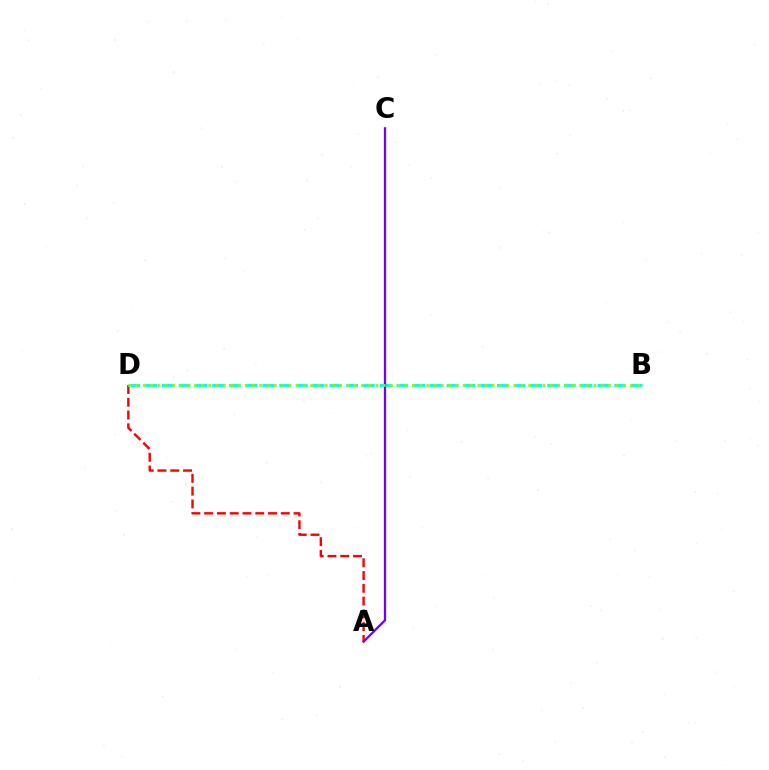{('A', 'D'): [{'color': '#ff0000', 'line_style': 'dashed', 'thickness': 1.74}], ('B', 'D'): [{'color': '#00fff6', 'line_style': 'dashed', 'thickness': 2.28}, {'color': '#84ff00', 'line_style': 'dotted', 'thickness': 1.97}], ('A', 'C'): [{'color': '#7200ff', 'line_style': 'solid', 'thickness': 1.64}]}